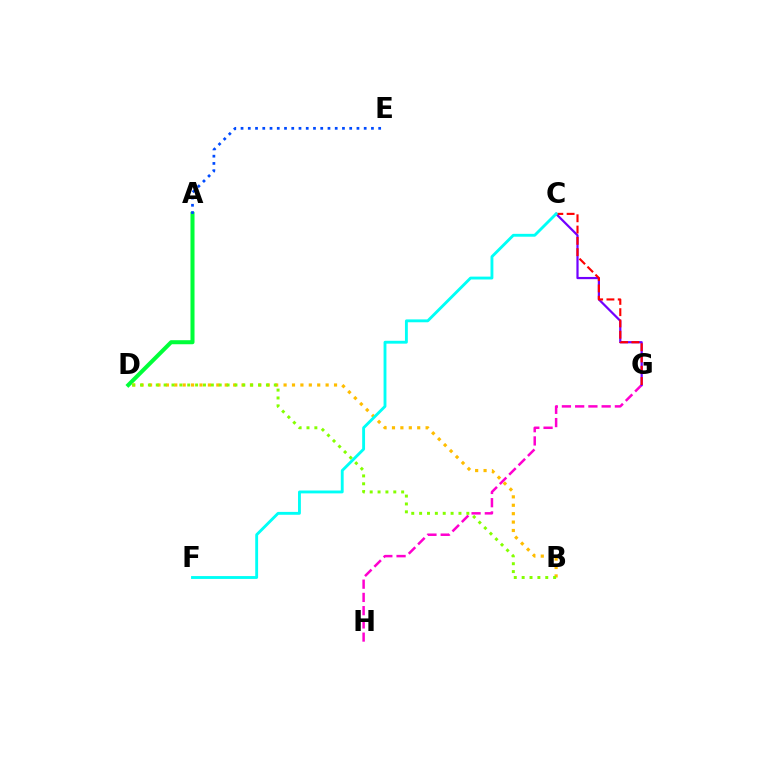{('A', 'D'): [{'color': '#00ff39', 'line_style': 'solid', 'thickness': 2.91}], ('G', 'H'): [{'color': '#ff00cf', 'line_style': 'dashed', 'thickness': 1.8}], ('B', 'D'): [{'color': '#ffbd00', 'line_style': 'dotted', 'thickness': 2.28}, {'color': '#84ff00', 'line_style': 'dotted', 'thickness': 2.14}], ('C', 'G'): [{'color': '#7200ff', 'line_style': 'solid', 'thickness': 1.6}, {'color': '#ff0000', 'line_style': 'dashed', 'thickness': 1.53}], ('A', 'E'): [{'color': '#004bff', 'line_style': 'dotted', 'thickness': 1.97}], ('C', 'F'): [{'color': '#00fff6', 'line_style': 'solid', 'thickness': 2.07}]}